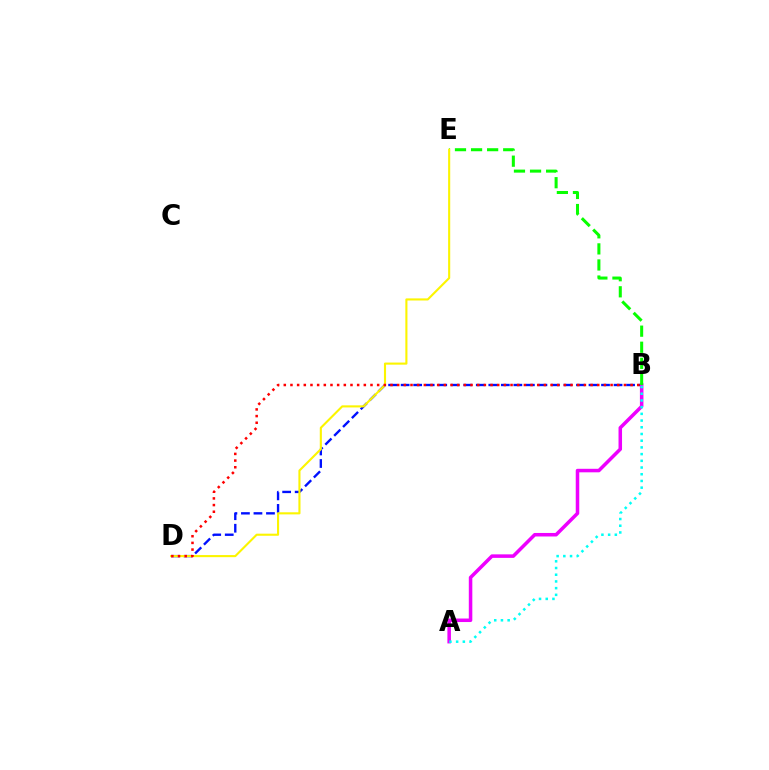{('B', 'D'): [{'color': '#0010ff', 'line_style': 'dashed', 'thickness': 1.7}, {'color': '#ff0000', 'line_style': 'dotted', 'thickness': 1.81}], ('A', 'B'): [{'color': '#ee00ff', 'line_style': 'solid', 'thickness': 2.53}, {'color': '#00fff6', 'line_style': 'dotted', 'thickness': 1.82}], ('B', 'E'): [{'color': '#08ff00', 'line_style': 'dashed', 'thickness': 2.18}], ('D', 'E'): [{'color': '#fcf500', 'line_style': 'solid', 'thickness': 1.52}]}